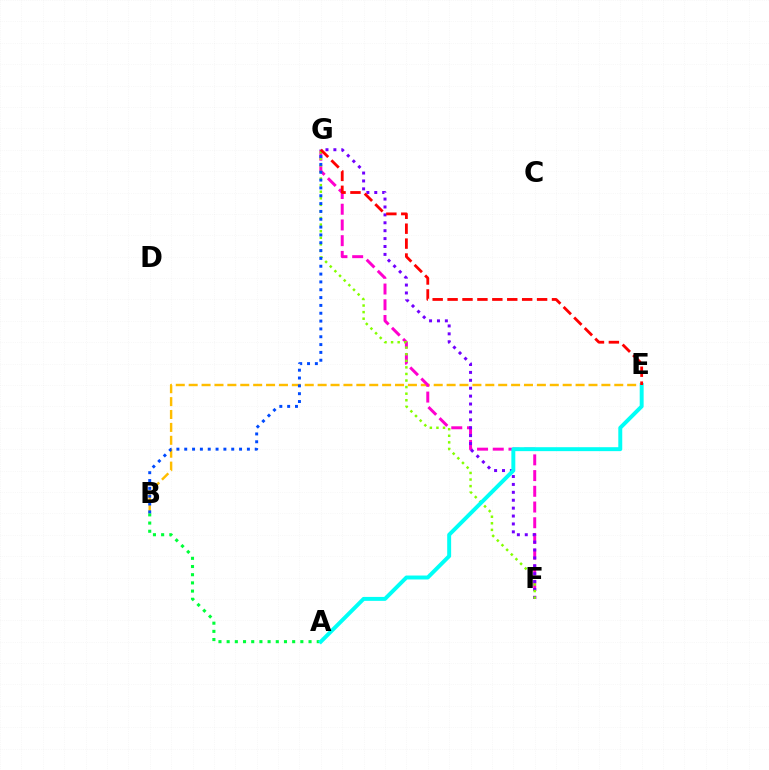{('B', 'E'): [{'color': '#ffbd00', 'line_style': 'dashed', 'thickness': 1.75}], ('F', 'G'): [{'color': '#ff00cf', 'line_style': 'dashed', 'thickness': 2.14}, {'color': '#7200ff', 'line_style': 'dotted', 'thickness': 2.15}, {'color': '#84ff00', 'line_style': 'dotted', 'thickness': 1.79}], ('A', 'B'): [{'color': '#00ff39', 'line_style': 'dotted', 'thickness': 2.22}], ('B', 'G'): [{'color': '#004bff', 'line_style': 'dotted', 'thickness': 2.13}], ('A', 'E'): [{'color': '#00fff6', 'line_style': 'solid', 'thickness': 2.84}], ('E', 'G'): [{'color': '#ff0000', 'line_style': 'dashed', 'thickness': 2.03}]}